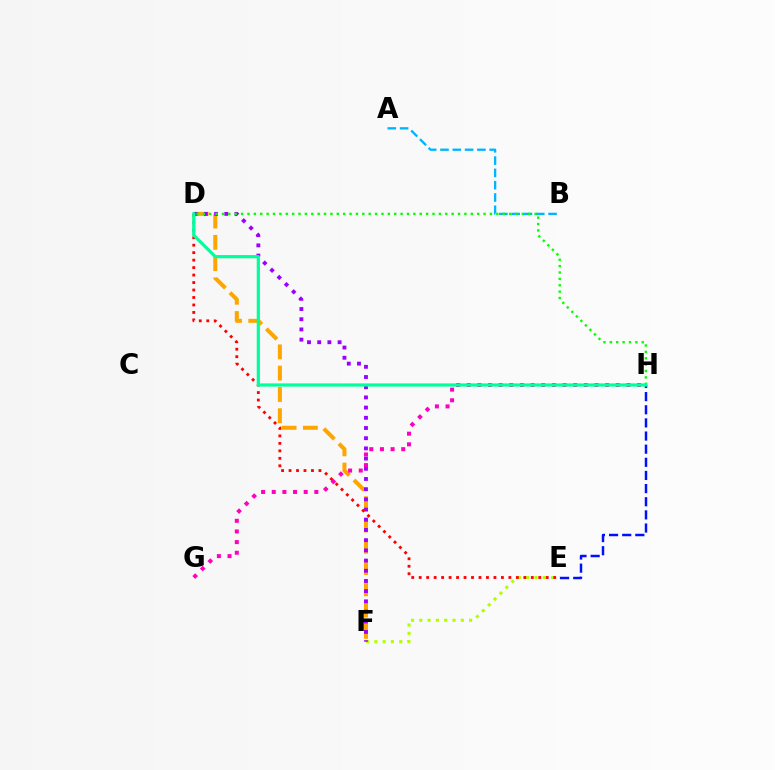{('D', 'F'): [{'color': '#ffa500', 'line_style': 'dashed', 'thickness': 2.89}, {'color': '#9b00ff', 'line_style': 'dotted', 'thickness': 2.77}], ('G', 'H'): [{'color': '#ff00bd', 'line_style': 'dotted', 'thickness': 2.89}], ('E', 'F'): [{'color': '#b3ff00', 'line_style': 'dotted', 'thickness': 2.25}], ('A', 'B'): [{'color': '#00b5ff', 'line_style': 'dashed', 'thickness': 1.67}], ('D', 'H'): [{'color': '#08ff00', 'line_style': 'dotted', 'thickness': 1.73}, {'color': '#00ff9d', 'line_style': 'solid', 'thickness': 2.31}], ('D', 'E'): [{'color': '#ff0000', 'line_style': 'dotted', 'thickness': 2.03}], ('E', 'H'): [{'color': '#0010ff', 'line_style': 'dashed', 'thickness': 1.78}]}